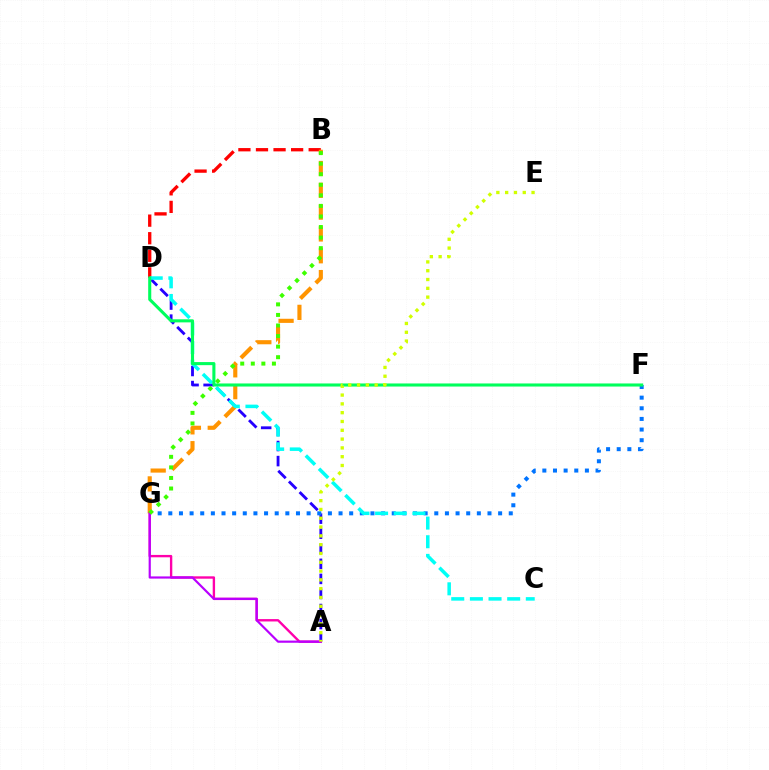{('B', 'D'): [{'color': '#ff0000', 'line_style': 'dashed', 'thickness': 2.39}], ('A', 'D'): [{'color': '#2500ff', 'line_style': 'dashed', 'thickness': 2.05}], ('B', 'G'): [{'color': '#ff9400', 'line_style': 'dashed', 'thickness': 2.96}, {'color': '#3dff00', 'line_style': 'dotted', 'thickness': 2.87}], ('F', 'G'): [{'color': '#0074ff', 'line_style': 'dotted', 'thickness': 2.89}], ('A', 'G'): [{'color': '#ff00ac', 'line_style': 'solid', 'thickness': 1.71}, {'color': '#b900ff', 'line_style': 'solid', 'thickness': 1.57}], ('C', 'D'): [{'color': '#00fff6', 'line_style': 'dashed', 'thickness': 2.53}], ('D', 'F'): [{'color': '#00ff5c', 'line_style': 'solid', 'thickness': 2.22}], ('A', 'E'): [{'color': '#d1ff00', 'line_style': 'dotted', 'thickness': 2.39}]}